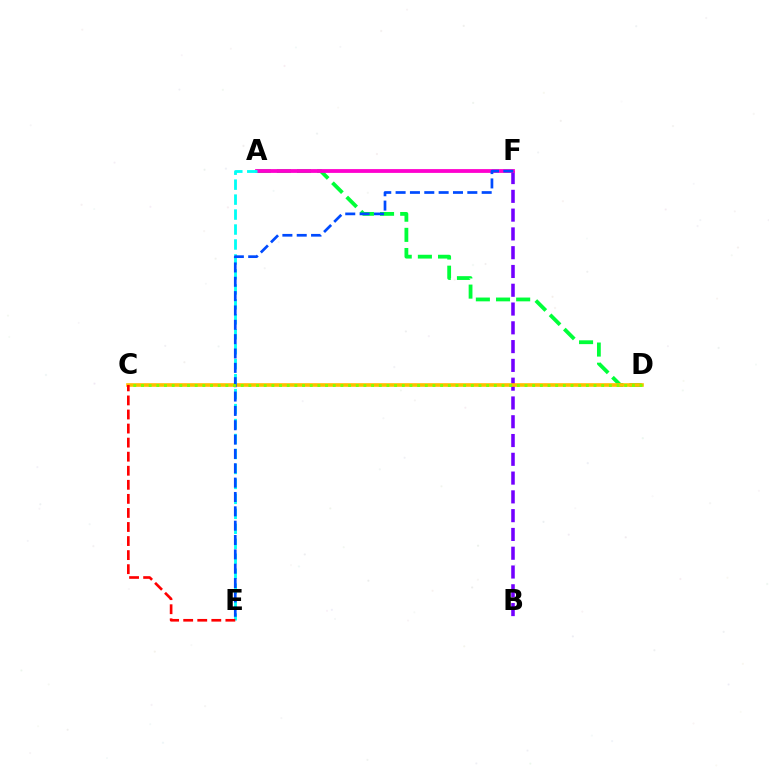{('A', 'D'): [{'color': '#00ff39', 'line_style': 'dashed', 'thickness': 2.74}], ('B', 'F'): [{'color': '#7200ff', 'line_style': 'dashed', 'thickness': 2.55}], ('C', 'D'): [{'color': '#ffbd00', 'line_style': 'solid', 'thickness': 2.61}, {'color': '#84ff00', 'line_style': 'dotted', 'thickness': 2.08}], ('A', 'F'): [{'color': '#ff00cf', 'line_style': 'solid', 'thickness': 2.73}], ('A', 'E'): [{'color': '#00fff6', 'line_style': 'dashed', 'thickness': 2.03}], ('E', 'F'): [{'color': '#004bff', 'line_style': 'dashed', 'thickness': 1.95}], ('C', 'E'): [{'color': '#ff0000', 'line_style': 'dashed', 'thickness': 1.91}]}